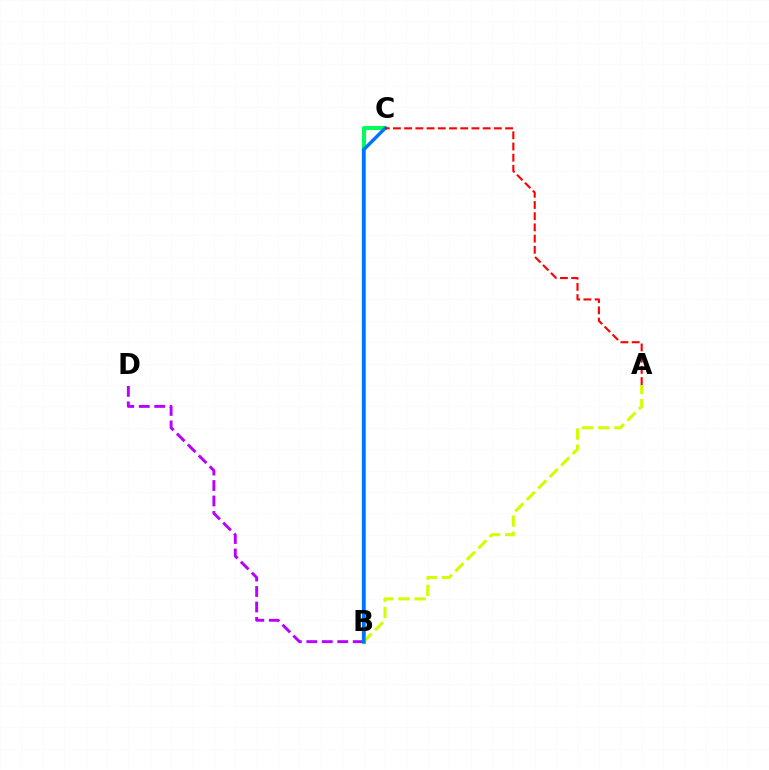{('B', 'D'): [{'color': '#b900ff', 'line_style': 'dashed', 'thickness': 2.1}], ('A', 'B'): [{'color': '#d1ff00', 'line_style': 'dashed', 'thickness': 2.2}], ('B', 'C'): [{'color': '#00ff5c', 'line_style': 'solid', 'thickness': 2.96}, {'color': '#0074ff', 'line_style': 'solid', 'thickness': 2.47}], ('A', 'C'): [{'color': '#ff0000', 'line_style': 'dashed', 'thickness': 1.52}]}